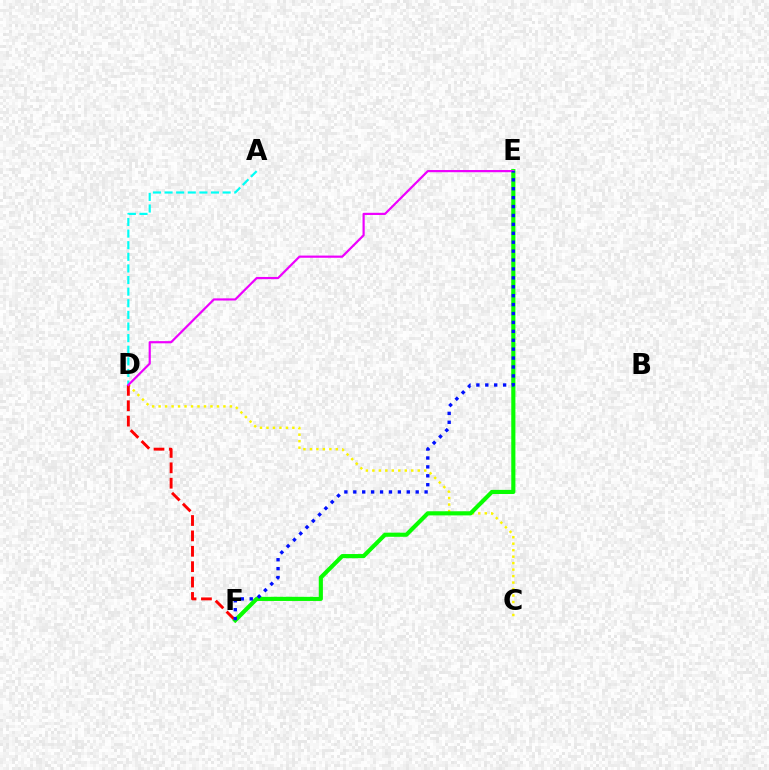{('A', 'D'): [{'color': '#00fff6', 'line_style': 'dashed', 'thickness': 1.58}], ('C', 'D'): [{'color': '#fcf500', 'line_style': 'dotted', 'thickness': 1.76}], ('D', 'F'): [{'color': '#ff0000', 'line_style': 'dashed', 'thickness': 2.09}], ('E', 'F'): [{'color': '#08ff00', 'line_style': 'solid', 'thickness': 2.98}, {'color': '#0010ff', 'line_style': 'dotted', 'thickness': 2.42}], ('D', 'E'): [{'color': '#ee00ff', 'line_style': 'solid', 'thickness': 1.58}]}